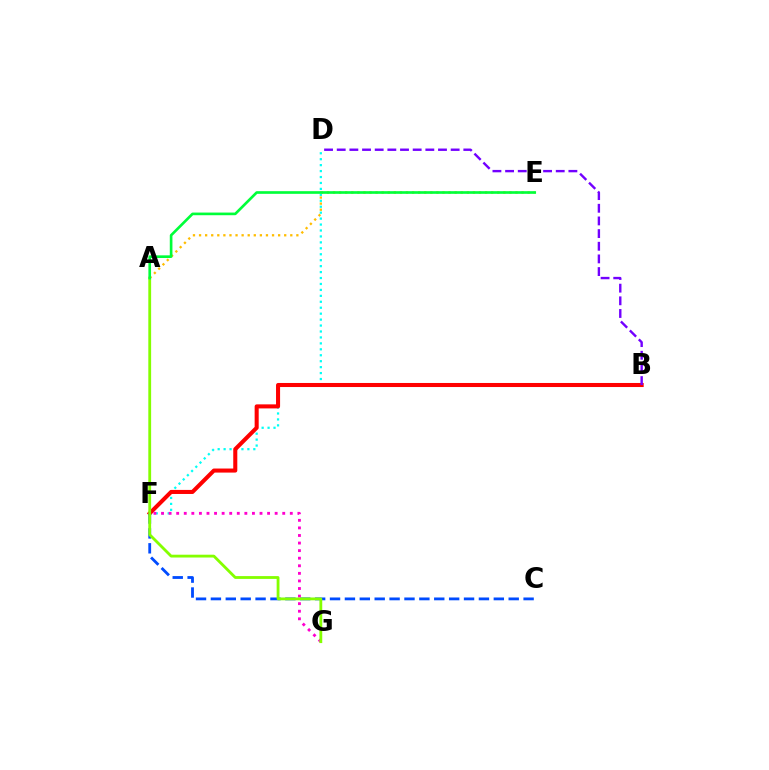{('D', 'F'): [{'color': '#00fff6', 'line_style': 'dotted', 'thickness': 1.61}], ('B', 'F'): [{'color': '#ff0000', 'line_style': 'solid', 'thickness': 2.92}], ('A', 'E'): [{'color': '#ffbd00', 'line_style': 'dotted', 'thickness': 1.65}, {'color': '#00ff39', 'line_style': 'solid', 'thickness': 1.91}], ('C', 'F'): [{'color': '#004bff', 'line_style': 'dashed', 'thickness': 2.02}], ('F', 'G'): [{'color': '#ff00cf', 'line_style': 'dotted', 'thickness': 2.06}], ('B', 'D'): [{'color': '#7200ff', 'line_style': 'dashed', 'thickness': 1.72}], ('A', 'G'): [{'color': '#84ff00', 'line_style': 'solid', 'thickness': 2.03}]}